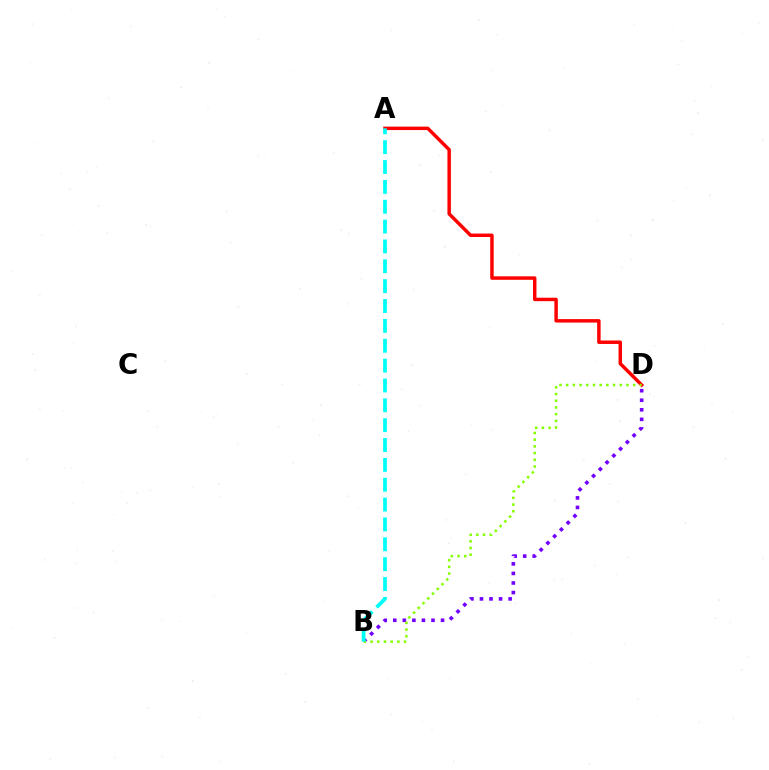{('A', 'D'): [{'color': '#ff0000', 'line_style': 'solid', 'thickness': 2.49}], ('B', 'D'): [{'color': '#7200ff', 'line_style': 'dotted', 'thickness': 2.6}, {'color': '#84ff00', 'line_style': 'dotted', 'thickness': 1.82}], ('A', 'B'): [{'color': '#00fff6', 'line_style': 'dashed', 'thickness': 2.7}]}